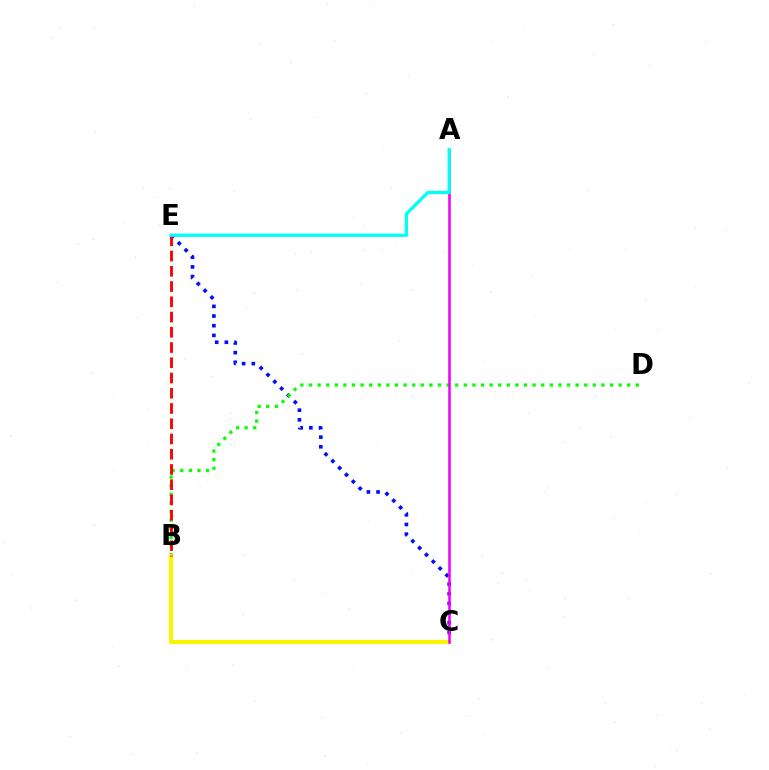{('C', 'E'): [{'color': '#0010ff', 'line_style': 'dotted', 'thickness': 2.63}], ('B', 'D'): [{'color': '#08ff00', 'line_style': 'dotted', 'thickness': 2.34}], ('B', 'C'): [{'color': '#fcf500', 'line_style': 'solid', 'thickness': 2.94}], ('B', 'E'): [{'color': '#ff0000', 'line_style': 'dashed', 'thickness': 2.07}], ('A', 'C'): [{'color': '#ee00ff', 'line_style': 'solid', 'thickness': 1.83}], ('A', 'E'): [{'color': '#00fff6', 'line_style': 'solid', 'thickness': 2.35}]}